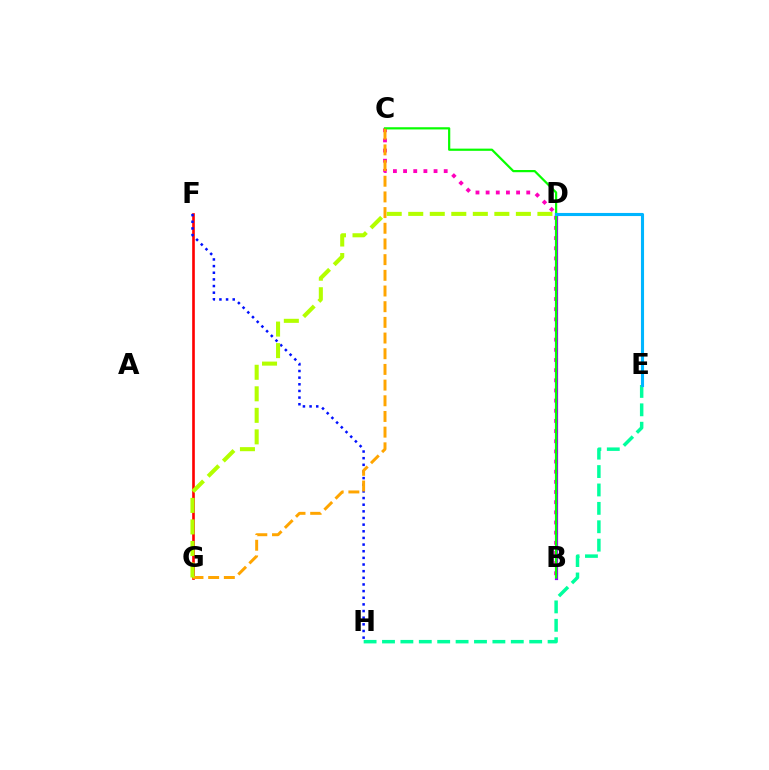{('B', 'C'): [{'color': '#ff00bd', 'line_style': 'dotted', 'thickness': 2.76}, {'color': '#08ff00', 'line_style': 'solid', 'thickness': 1.59}], ('B', 'D'): [{'color': '#9b00ff', 'line_style': 'solid', 'thickness': 2.31}], ('F', 'G'): [{'color': '#ff0000', 'line_style': 'solid', 'thickness': 1.9}], ('F', 'H'): [{'color': '#0010ff', 'line_style': 'dotted', 'thickness': 1.81}], ('E', 'H'): [{'color': '#00ff9d', 'line_style': 'dashed', 'thickness': 2.5}], ('C', 'G'): [{'color': '#ffa500', 'line_style': 'dashed', 'thickness': 2.13}], ('D', 'E'): [{'color': '#00b5ff', 'line_style': 'solid', 'thickness': 2.24}], ('D', 'G'): [{'color': '#b3ff00', 'line_style': 'dashed', 'thickness': 2.92}]}